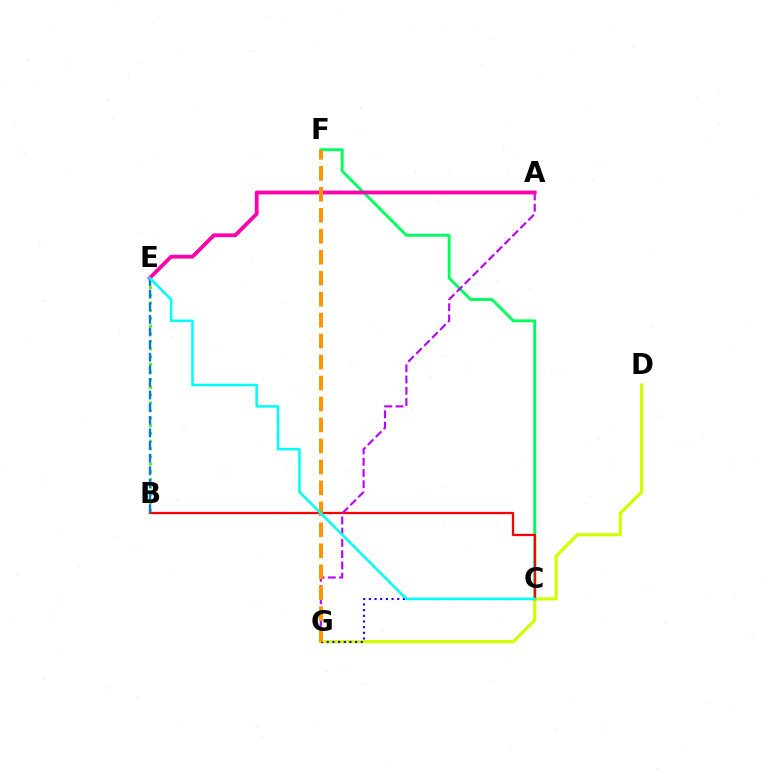{('C', 'F'): [{'color': '#00ff5c', 'line_style': 'solid', 'thickness': 2.09}], ('D', 'G'): [{'color': '#d1ff00', 'line_style': 'solid', 'thickness': 2.31}], ('B', 'E'): [{'color': '#3dff00', 'line_style': 'dotted', 'thickness': 2.09}, {'color': '#0074ff', 'line_style': 'dashed', 'thickness': 1.71}], ('B', 'C'): [{'color': '#ff0000', 'line_style': 'solid', 'thickness': 1.63}], ('C', 'G'): [{'color': '#2500ff', 'line_style': 'dotted', 'thickness': 1.54}], ('A', 'G'): [{'color': '#b900ff', 'line_style': 'dashed', 'thickness': 1.53}], ('A', 'E'): [{'color': '#ff00ac', 'line_style': 'solid', 'thickness': 2.75}], ('F', 'G'): [{'color': '#ff9400', 'line_style': 'dashed', 'thickness': 2.85}], ('C', 'E'): [{'color': '#00fff6', 'line_style': 'solid', 'thickness': 1.83}]}